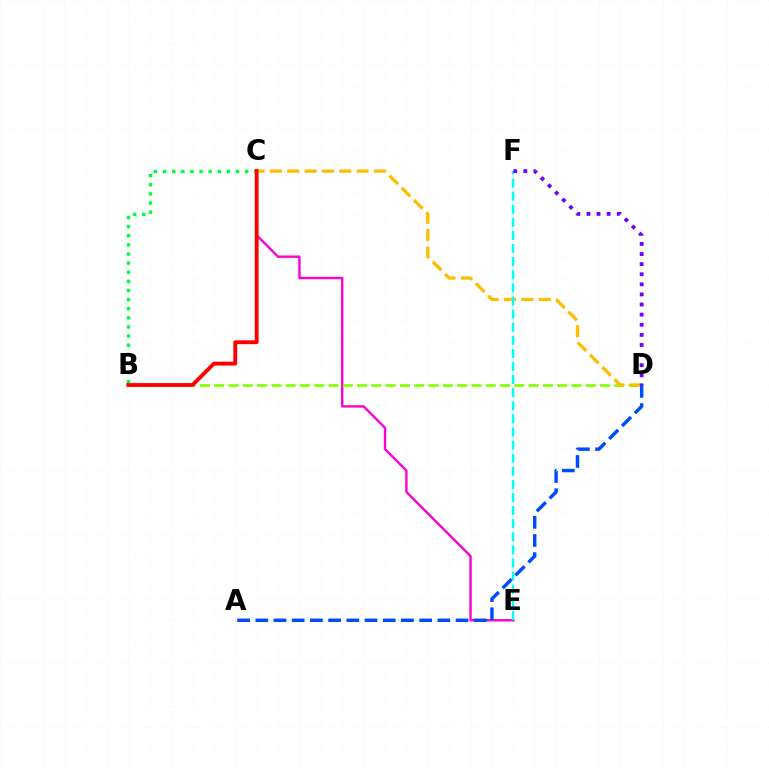{('C', 'E'): [{'color': '#ff00cf', 'line_style': 'solid', 'thickness': 1.72}], ('B', 'D'): [{'color': '#84ff00', 'line_style': 'dashed', 'thickness': 1.94}], ('C', 'D'): [{'color': '#ffbd00', 'line_style': 'dashed', 'thickness': 2.36}], ('B', 'C'): [{'color': '#00ff39', 'line_style': 'dotted', 'thickness': 2.48}, {'color': '#ff0000', 'line_style': 'solid', 'thickness': 2.77}], ('A', 'D'): [{'color': '#004bff', 'line_style': 'dashed', 'thickness': 2.47}], ('E', 'F'): [{'color': '#00fff6', 'line_style': 'dashed', 'thickness': 1.78}], ('D', 'F'): [{'color': '#7200ff', 'line_style': 'dotted', 'thickness': 2.75}]}